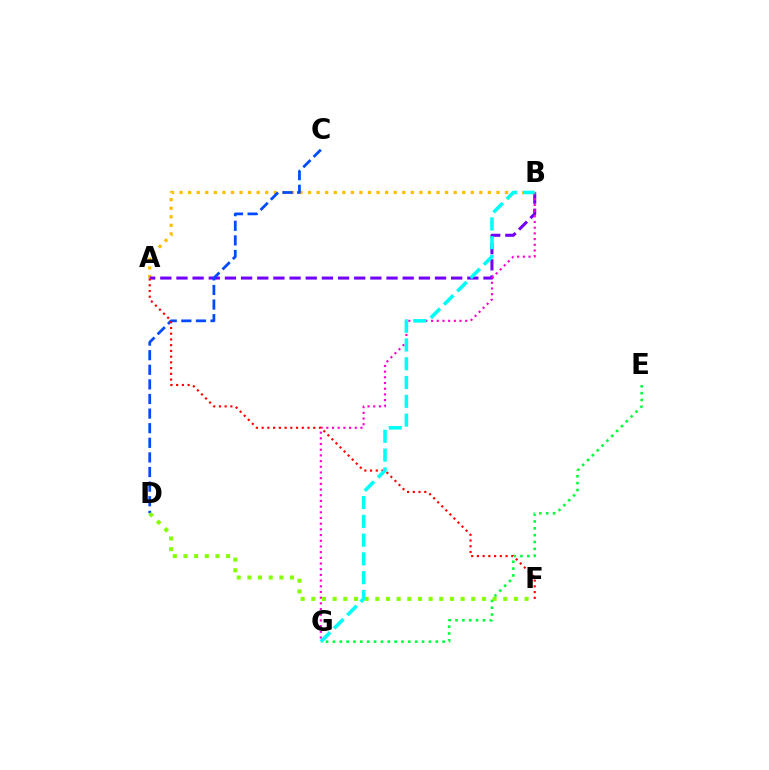{('A', 'B'): [{'color': '#ffbd00', 'line_style': 'dotted', 'thickness': 2.33}, {'color': '#7200ff', 'line_style': 'dashed', 'thickness': 2.2}], ('B', 'G'): [{'color': '#ff00cf', 'line_style': 'dotted', 'thickness': 1.55}, {'color': '#00fff6', 'line_style': 'dashed', 'thickness': 2.55}], ('E', 'G'): [{'color': '#00ff39', 'line_style': 'dotted', 'thickness': 1.86}], ('C', 'D'): [{'color': '#004bff', 'line_style': 'dashed', 'thickness': 1.98}], ('D', 'F'): [{'color': '#84ff00', 'line_style': 'dotted', 'thickness': 2.9}], ('A', 'F'): [{'color': '#ff0000', 'line_style': 'dotted', 'thickness': 1.56}]}